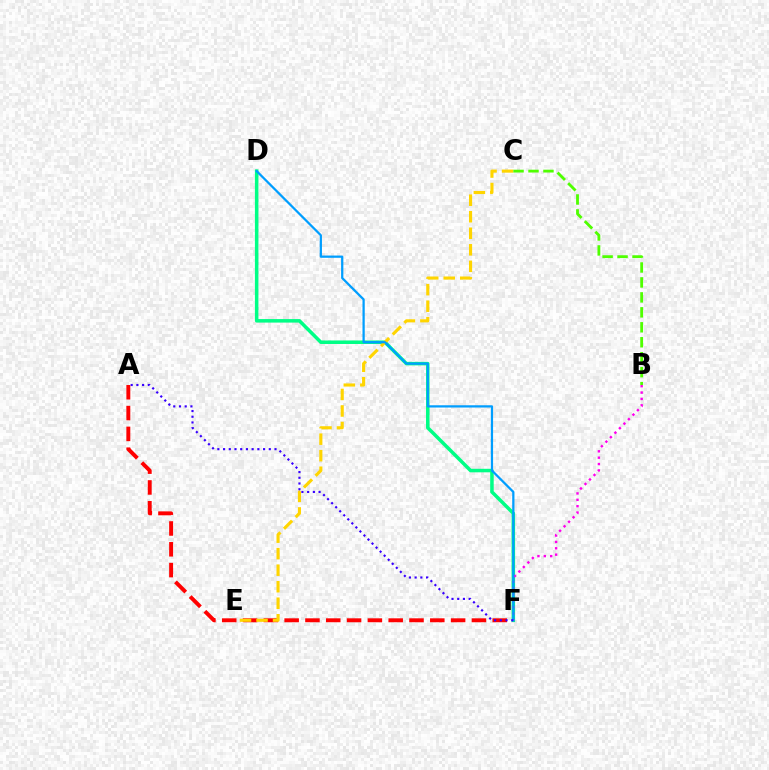{('A', 'F'): [{'color': '#ff0000', 'line_style': 'dashed', 'thickness': 2.83}, {'color': '#3700ff', 'line_style': 'dotted', 'thickness': 1.55}], ('D', 'F'): [{'color': '#00ff86', 'line_style': 'solid', 'thickness': 2.53}, {'color': '#009eff', 'line_style': 'solid', 'thickness': 1.62}], ('C', 'E'): [{'color': '#ffd500', 'line_style': 'dashed', 'thickness': 2.25}], ('B', 'F'): [{'color': '#ff00ed', 'line_style': 'dotted', 'thickness': 1.73}], ('B', 'C'): [{'color': '#4fff00', 'line_style': 'dashed', 'thickness': 2.03}]}